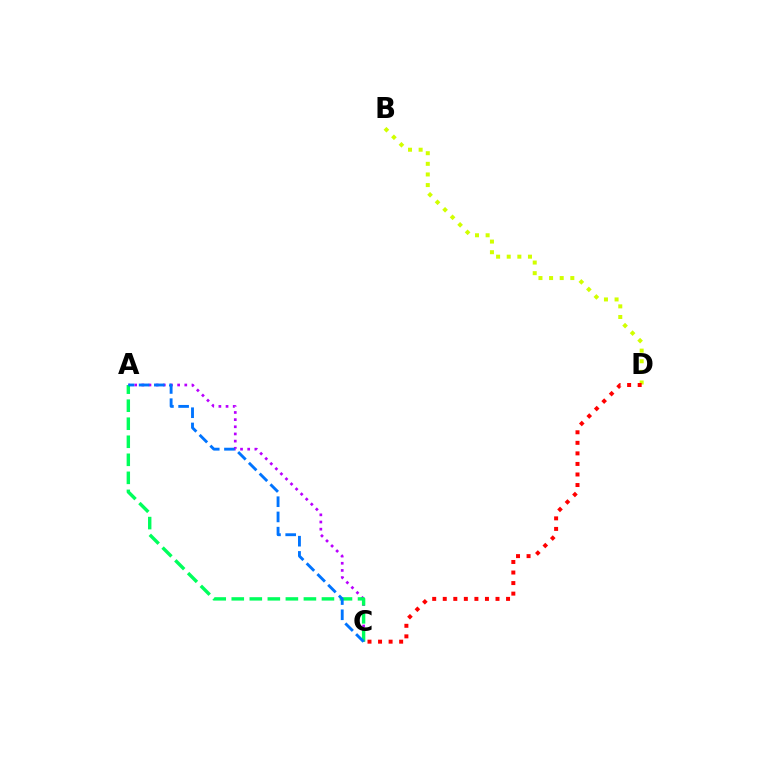{('A', 'C'): [{'color': '#b900ff', 'line_style': 'dotted', 'thickness': 1.95}, {'color': '#00ff5c', 'line_style': 'dashed', 'thickness': 2.45}, {'color': '#0074ff', 'line_style': 'dashed', 'thickness': 2.07}], ('B', 'D'): [{'color': '#d1ff00', 'line_style': 'dotted', 'thickness': 2.89}], ('C', 'D'): [{'color': '#ff0000', 'line_style': 'dotted', 'thickness': 2.87}]}